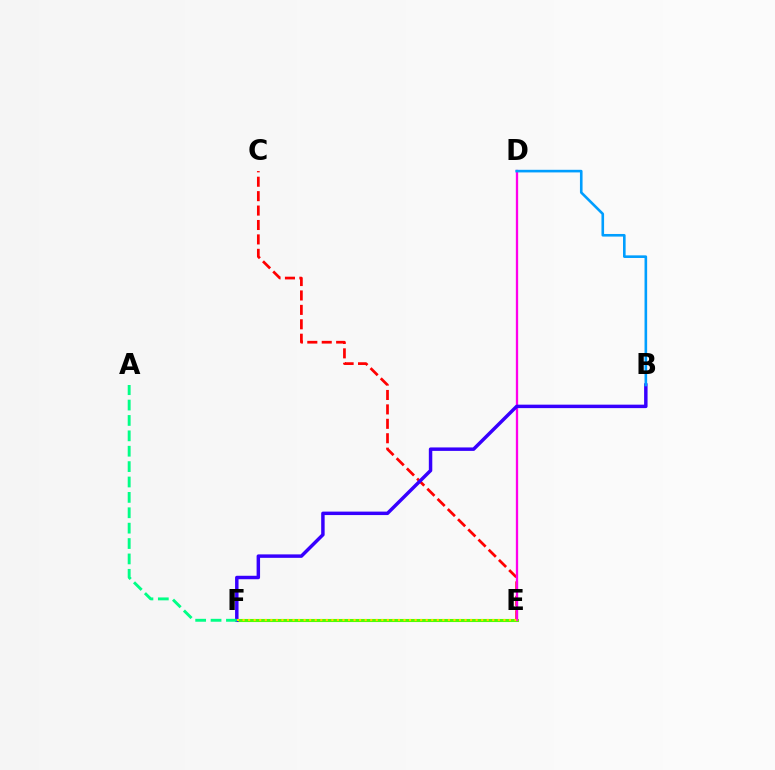{('C', 'E'): [{'color': '#ff0000', 'line_style': 'dashed', 'thickness': 1.96}], ('E', 'F'): [{'color': '#4fff00', 'line_style': 'solid', 'thickness': 2.22}, {'color': '#ffd500', 'line_style': 'dotted', 'thickness': 1.51}], ('D', 'E'): [{'color': '#ff00ed', 'line_style': 'solid', 'thickness': 1.66}], ('B', 'F'): [{'color': '#3700ff', 'line_style': 'solid', 'thickness': 2.49}], ('B', 'D'): [{'color': '#009eff', 'line_style': 'solid', 'thickness': 1.88}], ('A', 'F'): [{'color': '#00ff86', 'line_style': 'dashed', 'thickness': 2.09}]}